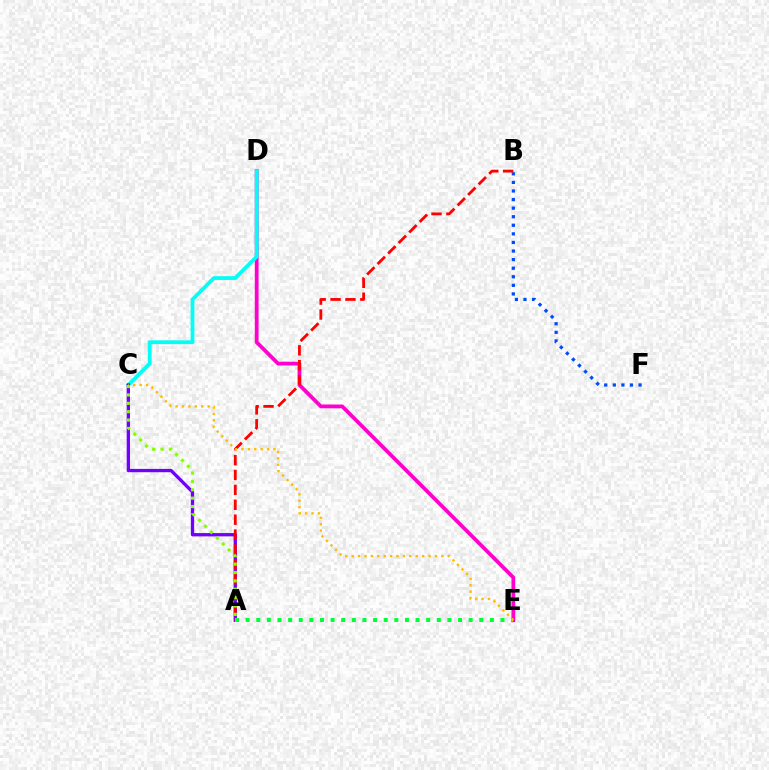{('D', 'E'): [{'color': '#ff00cf', 'line_style': 'solid', 'thickness': 2.72}], ('B', 'F'): [{'color': '#004bff', 'line_style': 'dotted', 'thickness': 2.33}], ('C', 'D'): [{'color': '#00fff6', 'line_style': 'solid', 'thickness': 2.72}], ('A', 'C'): [{'color': '#7200ff', 'line_style': 'solid', 'thickness': 2.38}, {'color': '#84ff00', 'line_style': 'dotted', 'thickness': 2.27}], ('A', 'B'): [{'color': '#ff0000', 'line_style': 'dashed', 'thickness': 2.02}], ('A', 'E'): [{'color': '#00ff39', 'line_style': 'dotted', 'thickness': 2.89}], ('C', 'E'): [{'color': '#ffbd00', 'line_style': 'dotted', 'thickness': 1.74}]}